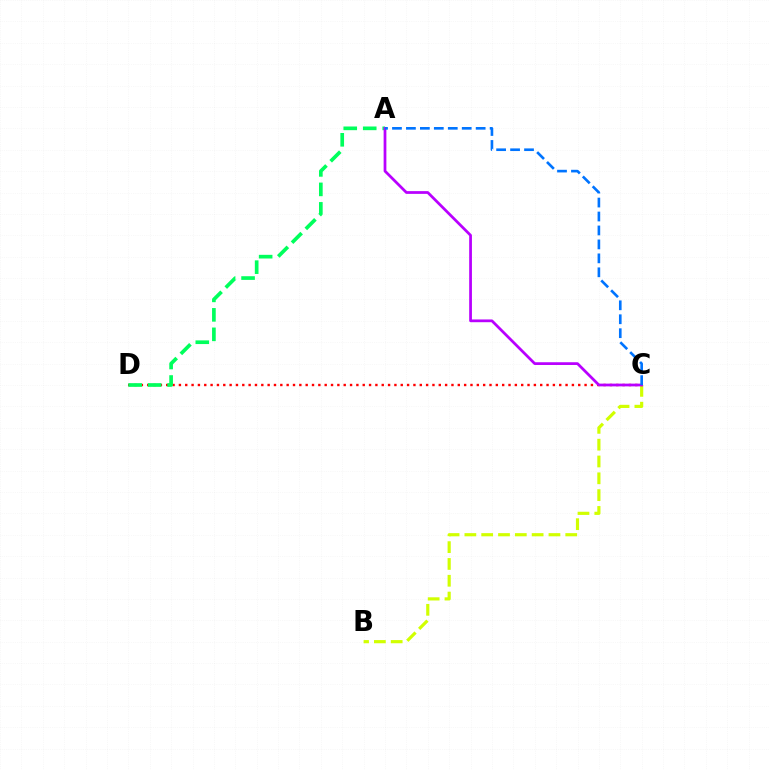{('B', 'C'): [{'color': '#d1ff00', 'line_style': 'dashed', 'thickness': 2.28}], ('C', 'D'): [{'color': '#ff0000', 'line_style': 'dotted', 'thickness': 1.72}], ('A', 'D'): [{'color': '#00ff5c', 'line_style': 'dashed', 'thickness': 2.65}], ('A', 'C'): [{'color': '#b900ff', 'line_style': 'solid', 'thickness': 1.98}, {'color': '#0074ff', 'line_style': 'dashed', 'thickness': 1.9}]}